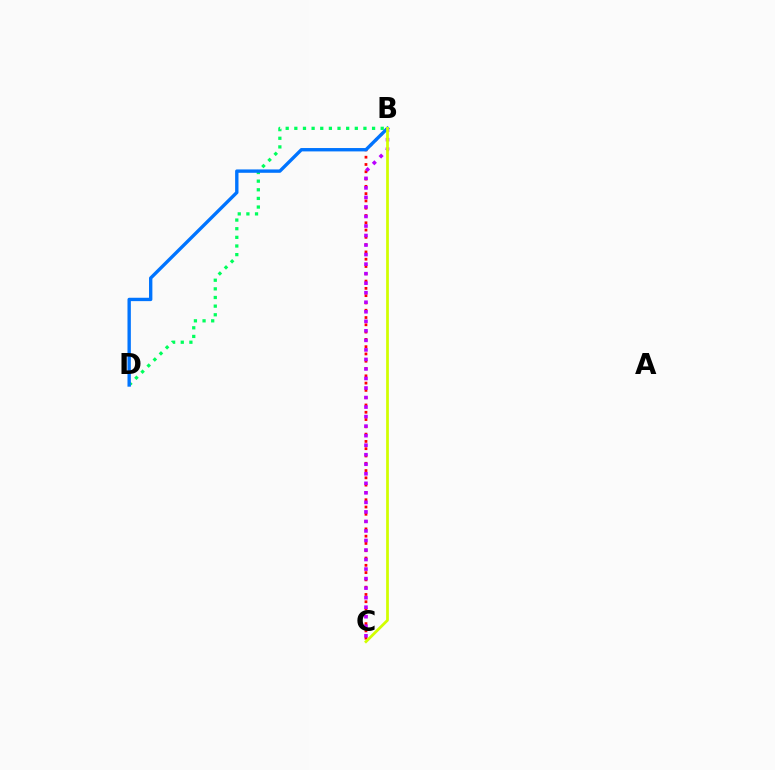{('B', 'C'): [{'color': '#ff0000', 'line_style': 'dotted', 'thickness': 1.98}, {'color': '#b900ff', 'line_style': 'dotted', 'thickness': 2.59}, {'color': '#d1ff00', 'line_style': 'solid', 'thickness': 1.98}], ('B', 'D'): [{'color': '#00ff5c', 'line_style': 'dotted', 'thickness': 2.35}, {'color': '#0074ff', 'line_style': 'solid', 'thickness': 2.42}]}